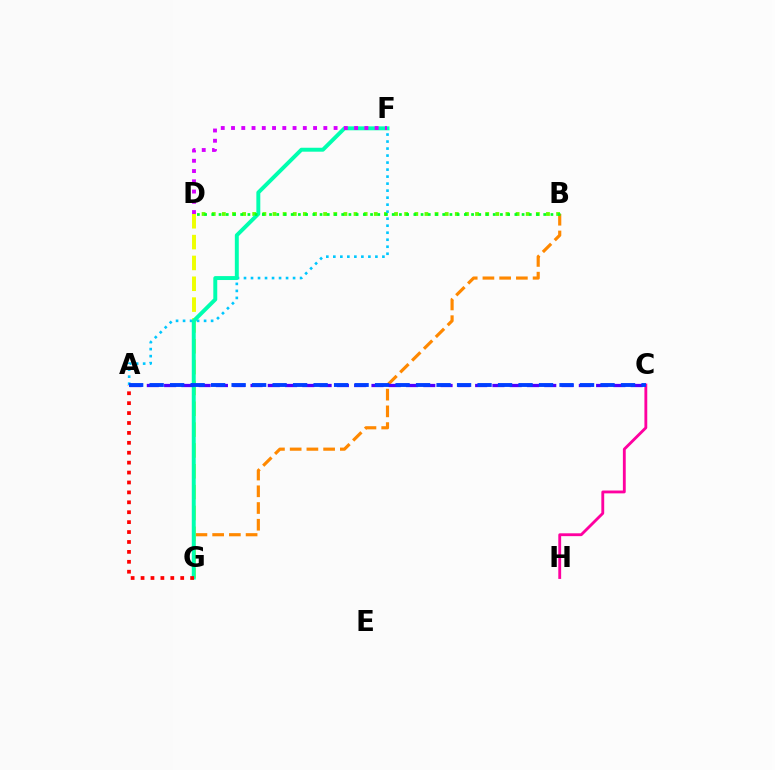{('B', 'D'): [{'color': '#66ff00', 'line_style': 'dotted', 'thickness': 2.75}, {'color': '#00ff27', 'line_style': 'dotted', 'thickness': 1.96}], ('B', 'G'): [{'color': '#ff8800', 'line_style': 'dashed', 'thickness': 2.27}], ('A', 'F'): [{'color': '#00c7ff', 'line_style': 'dotted', 'thickness': 1.9}], ('D', 'G'): [{'color': '#eeff00', 'line_style': 'dashed', 'thickness': 2.83}], ('F', 'G'): [{'color': '#00ffaf', 'line_style': 'solid', 'thickness': 2.83}], ('A', 'C'): [{'color': '#4f00ff', 'line_style': 'dashed', 'thickness': 2.35}, {'color': '#003fff', 'line_style': 'dashed', 'thickness': 2.78}], ('D', 'F'): [{'color': '#d600ff', 'line_style': 'dotted', 'thickness': 2.79}], ('A', 'G'): [{'color': '#ff0000', 'line_style': 'dotted', 'thickness': 2.69}], ('C', 'H'): [{'color': '#ff00a0', 'line_style': 'solid', 'thickness': 2.05}]}